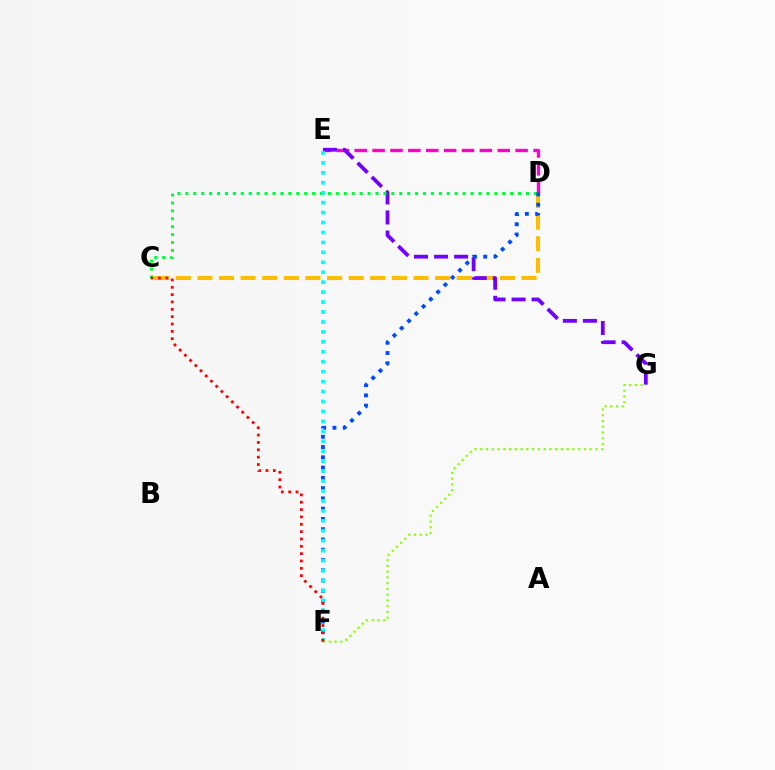{('D', 'E'): [{'color': '#ff00cf', 'line_style': 'dashed', 'thickness': 2.43}], ('C', 'D'): [{'color': '#ffbd00', 'line_style': 'dashed', 'thickness': 2.94}, {'color': '#00ff39', 'line_style': 'dotted', 'thickness': 2.15}], ('E', 'G'): [{'color': '#7200ff', 'line_style': 'dashed', 'thickness': 2.72}], ('D', 'F'): [{'color': '#004bff', 'line_style': 'dotted', 'thickness': 2.79}], ('E', 'F'): [{'color': '#00fff6', 'line_style': 'dotted', 'thickness': 2.7}], ('F', 'G'): [{'color': '#84ff00', 'line_style': 'dotted', 'thickness': 1.56}], ('C', 'F'): [{'color': '#ff0000', 'line_style': 'dotted', 'thickness': 2.0}]}